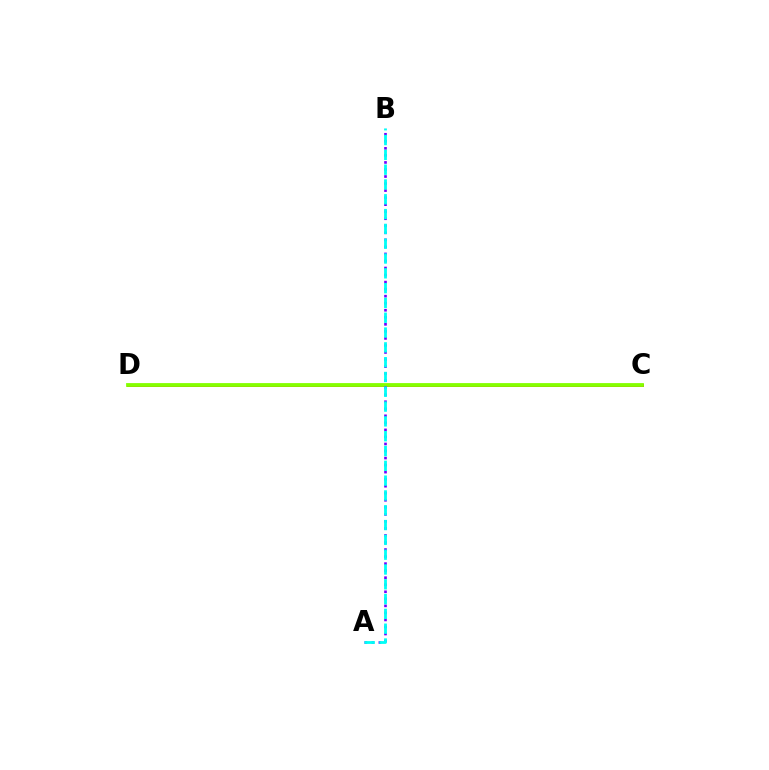{('C', 'D'): [{'color': '#ff0000', 'line_style': 'solid', 'thickness': 2.04}, {'color': '#84ff00', 'line_style': 'solid', 'thickness': 2.73}], ('A', 'B'): [{'color': '#7200ff', 'line_style': 'dotted', 'thickness': 1.91}, {'color': '#00fff6', 'line_style': 'dashed', 'thickness': 2.01}]}